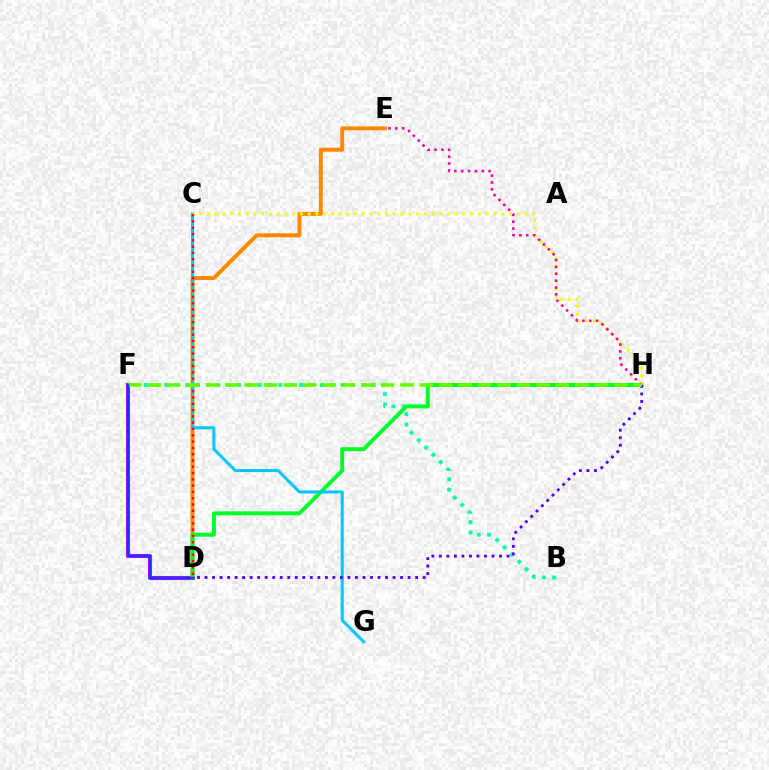{('B', 'F'): [{'color': '#00ffaf', 'line_style': 'dotted', 'thickness': 2.81}], ('D', 'F'): [{'color': '#d600ff', 'line_style': 'solid', 'thickness': 2.94}, {'color': '#003fff', 'line_style': 'solid', 'thickness': 1.8}], ('D', 'E'): [{'color': '#ff8800', 'line_style': 'solid', 'thickness': 2.84}], ('D', 'H'): [{'color': '#00ff27', 'line_style': 'solid', 'thickness': 2.86}, {'color': '#4f00ff', 'line_style': 'dotted', 'thickness': 2.04}], ('C', 'G'): [{'color': '#00c7ff', 'line_style': 'solid', 'thickness': 2.18}], ('C', 'H'): [{'color': '#eeff00', 'line_style': 'dotted', 'thickness': 2.1}], ('C', 'D'): [{'color': '#ff0000', 'line_style': 'dotted', 'thickness': 1.71}], ('E', 'H'): [{'color': '#ff00a0', 'line_style': 'dotted', 'thickness': 1.86}], ('F', 'H'): [{'color': '#66ff00', 'line_style': 'dashed', 'thickness': 2.64}]}